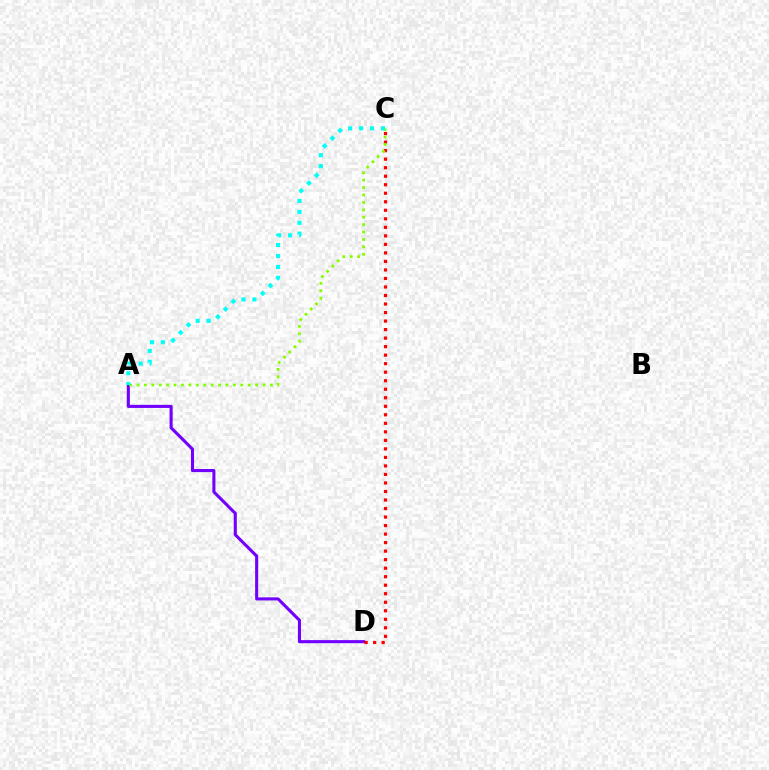{('A', 'D'): [{'color': '#7200ff', 'line_style': 'solid', 'thickness': 2.22}], ('C', 'D'): [{'color': '#ff0000', 'line_style': 'dotted', 'thickness': 2.32}], ('A', 'C'): [{'color': '#84ff00', 'line_style': 'dotted', 'thickness': 2.01}, {'color': '#00fff6', 'line_style': 'dotted', 'thickness': 2.97}]}